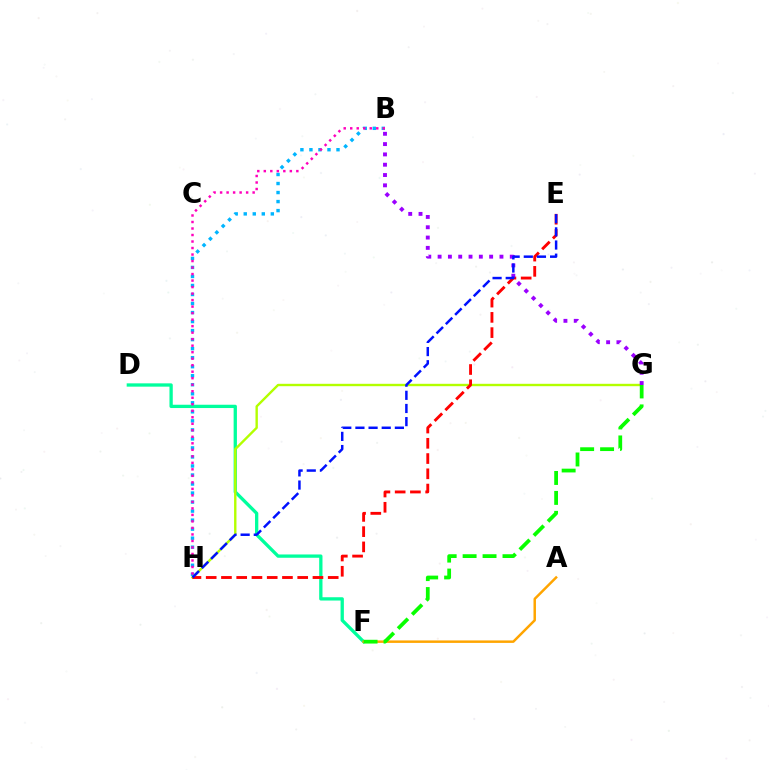{('B', 'H'): [{'color': '#00b5ff', 'line_style': 'dotted', 'thickness': 2.45}, {'color': '#ff00bd', 'line_style': 'dotted', 'thickness': 1.77}], ('D', 'F'): [{'color': '#00ff9d', 'line_style': 'solid', 'thickness': 2.38}], ('G', 'H'): [{'color': '#b3ff00', 'line_style': 'solid', 'thickness': 1.72}], ('A', 'F'): [{'color': '#ffa500', 'line_style': 'solid', 'thickness': 1.78}], ('E', 'H'): [{'color': '#ff0000', 'line_style': 'dashed', 'thickness': 2.07}, {'color': '#0010ff', 'line_style': 'dashed', 'thickness': 1.79}], ('B', 'G'): [{'color': '#9b00ff', 'line_style': 'dotted', 'thickness': 2.8}], ('F', 'G'): [{'color': '#08ff00', 'line_style': 'dashed', 'thickness': 2.71}]}